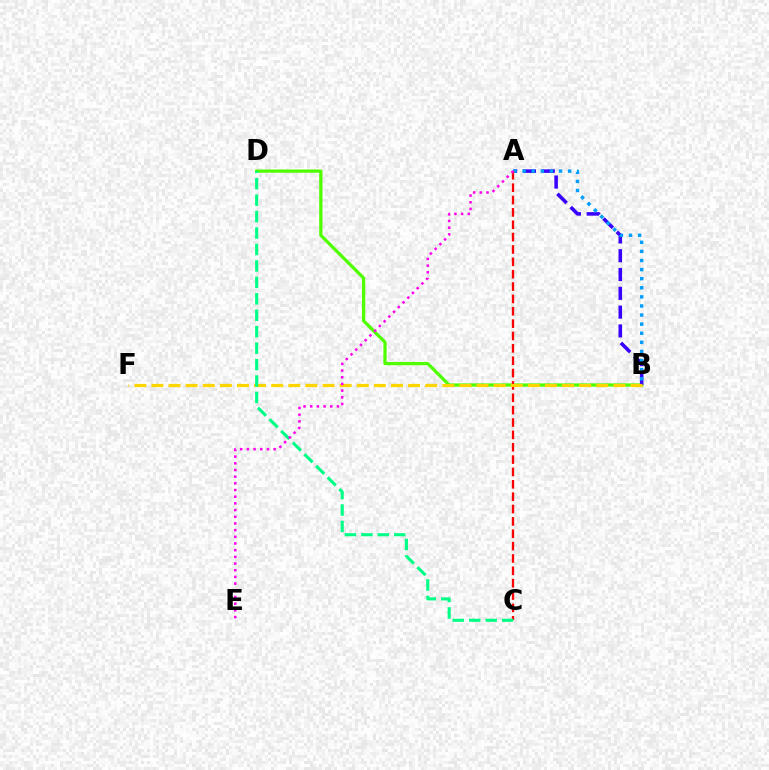{('B', 'D'): [{'color': '#4fff00', 'line_style': 'solid', 'thickness': 2.34}], ('A', 'B'): [{'color': '#3700ff', 'line_style': 'dashed', 'thickness': 2.55}, {'color': '#009eff', 'line_style': 'dotted', 'thickness': 2.47}], ('A', 'C'): [{'color': '#ff0000', 'line_style': 'dashed', 'thickness': 1.68}], ('B', 'F'): [{'color': '#ffd500', 'line_style': 'dashed', 'thickness': 2.32}], ('C', 'D'): [{'color': '#00ff86', 'line_style': 'dashed', 'thickness': 2.23}], ('A', 'E'): [{'color': '#ff00ed', 'line_style': 'dotted', 'thickness': 1.82}]}